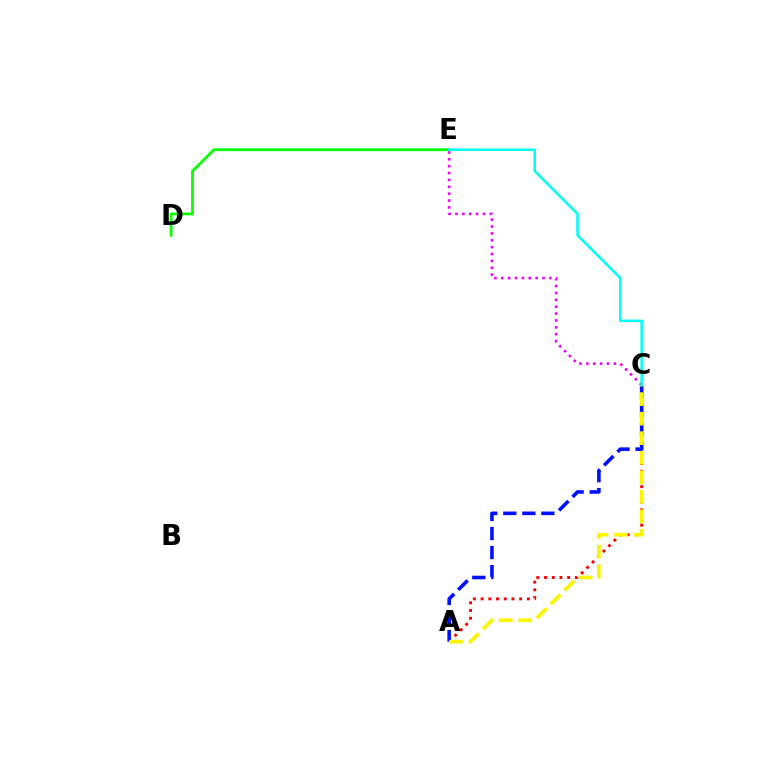{('A', 'C'): [{'color': '#ff0000', 'line_style': 'dotted', 'thickness': 2.1}, {'color': '#0010ff', 'line_style': 'dashed', 'thickness': 2.59}, {'color': '#fcf500', 'line_style': 'dashed', 'thickness': 2.65}], ('C', 'E'): [{'color': '#ee00ff', 'line_style': 'dotted', 'thickness': 1.87}, {'color': '#00fff6', 'line_style': 'solid', 'thickness': 1.83}], ('D', 'E'): [{'color': '#08ff00', 'line_style': 'solid', 'thickness': 2.02}]}